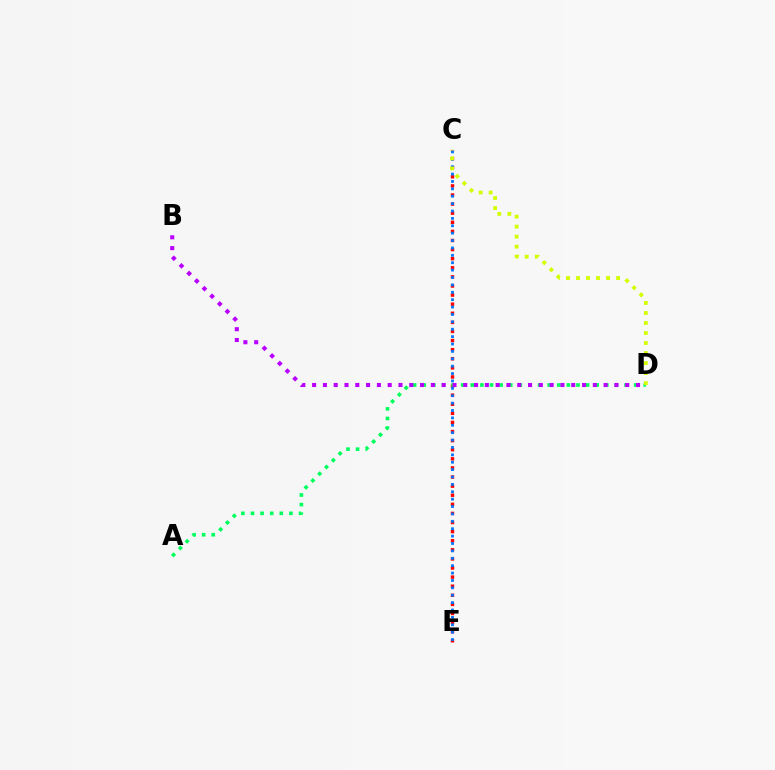{('C', 'E'): [{'color': '#ff0000', 'line_style': 'dotted', 'thickness': 2.47}, {'color': '#0074ff', 'line_style': 'dotted', 'thickness': 2.01}], ('A', 'D'): [{'color': '#00ff5c', 'line_style': 'dotted', 'thickness': 2.61}], ('B', 'D'): [{'color': '#b900ff', 'line_style': 'dotted', 'thickness': 2.93}], ('C', 'D'): [{'color': '#d1ff00', 'line_style': 'dotted', 'thickness': 2.72}]}